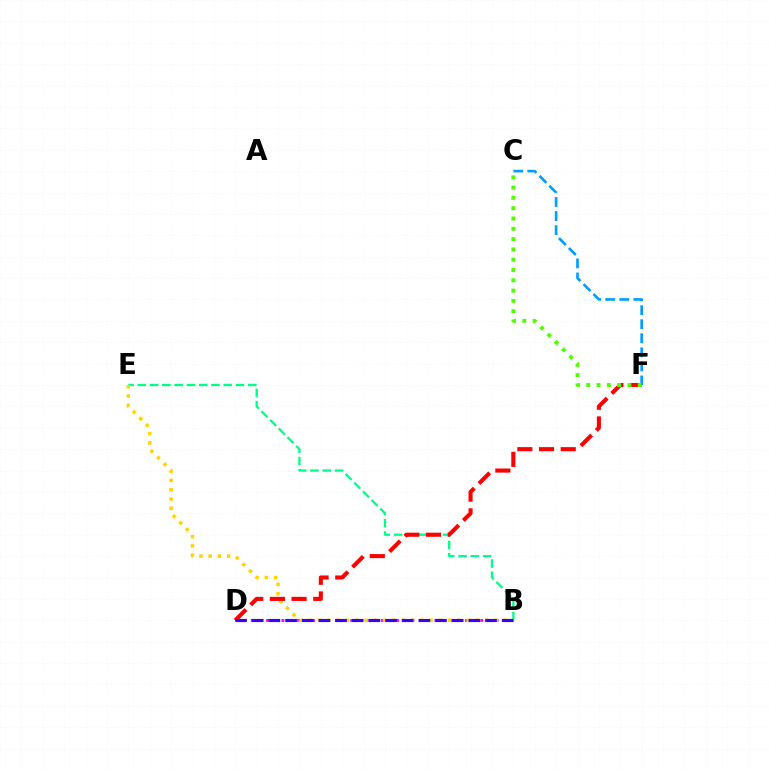{('B', 'D'): [{'color': '#ff00ed', 'line_style': 'dotted', 'thickness': 2.08}, {'color': '#3700ff', 'line_style': 'dashed', 'thickness': 2.26}], ('C', 'F'): [{'color': '#009eff', 'line_style': 'dashed', 'thickness': 1.91}, {'color': '#4fff00', 'line_style': 'dotted', 'thickness': 2.8}], ('B', 'E'): [{'color': '#00ff86', 'line_style': 'dashed', 'thickness': 1.67}, {'color': '#ffd500', 'line_style': 'dotted', 'thickness': 2.52}], ('D', 'F'): [{'color': '#ff0000', 'line_style': 'dashed', 'thickness': 2.95}]}